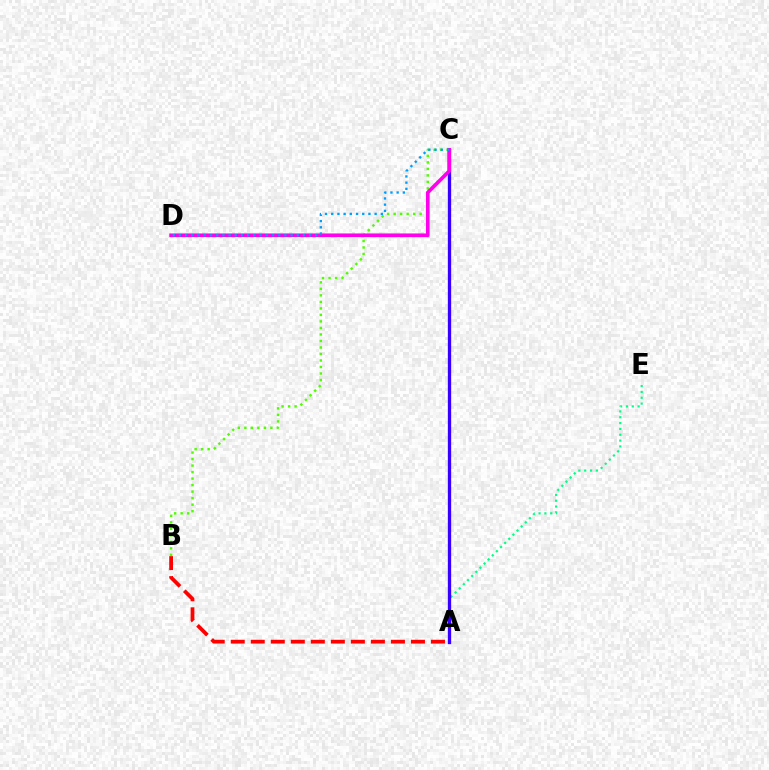{('A', 'B'): [{'color': '#ff0000', 'line_style': 'dashed', 'thickness': 2.72}], ('A', 'E'): [{'color': '#00ff86', 'line_style': 'dotted', 'thickness': 1.59}], ('A', 'C'): [{'color': '#ffd500', 'line_style': 'dotted', 'thickness': 2.28}, {'color': '#3700ff', 'line_style': 'solid', 'thickness': 2.37}], ('B', 'C'): [{'color': '#4fff00', 'line_style': 'dotted', 'thickness': 1.77}], ('C', 'D'): [{'color': '#ff00ed', 'line_style': 'solid', 'thickness': 2.64}, {'color': '#009eff', 'line_style': 'dotted', 'thickness': 1.68}]}